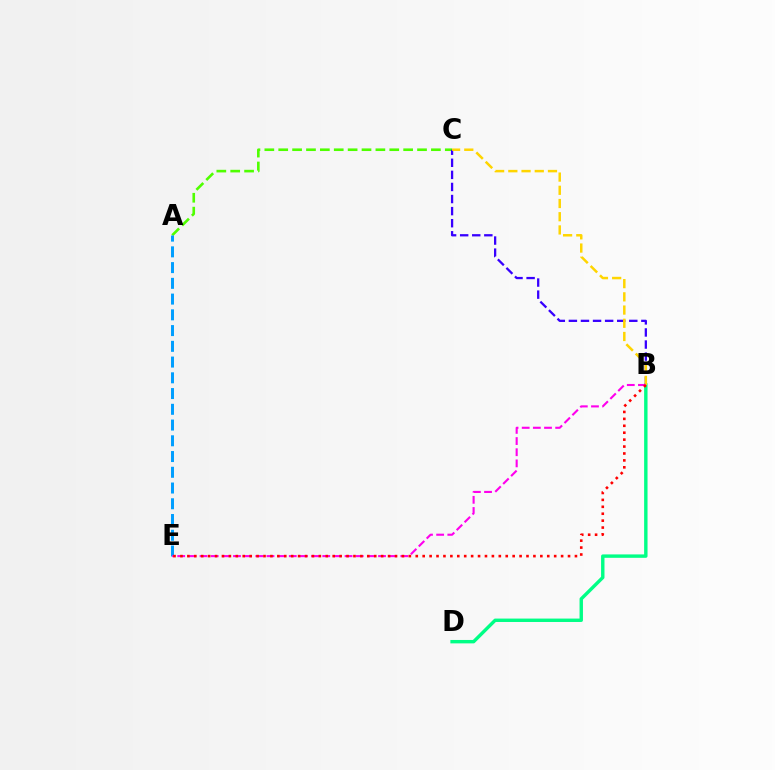{('B', 'D'): [{'color': '#00ff86', 'line_style': 'solid', 'thickness': 2.45}], ('A', 'C'): [{'color': '#4fff00', 'line_style': 'dashed', 'thickness': 1.89}], ('B', 'C'): [{'color': '#3700ff', 'line_style': 'dashed', 'thickness': 1.64}, {'color': '#ffd500', 'line_style': 'dashed', 'thickness': 1.8}], ('A', 'E'): [{'color': '#009eff', 'line_style': 'dashed', 'thickness': 2.14}], ('B', 'E'): [{'color': '#ff00ed', 'line_style': 'dashed', 'thickness': 1.52}, {'color': '#ff0000', 'line_style': 'dotted', 'thickness': 1.88}]}